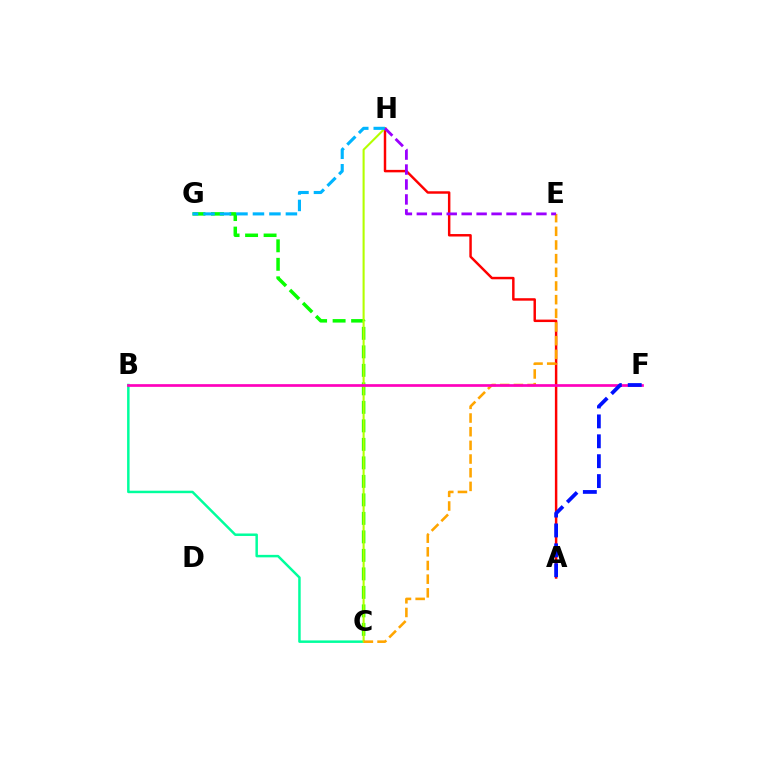{('A', 'H'): [{'color': '#ff0000', 'line_style': 'solid', 'thickness': 1.77}], ('B', 'C'): [{'color': '#00ff9d', 'line_style': 'solid', 'thickness': 1.79}], ('C', 'G'): [{'color': '#08ff00', 'line_style': 'dashed', 'thickness': 2.51}], ('C', 'H'): [{'color': '#b3ff00', 'line_style': 'solid', 'thickness': 1.51}], ('C', 'E'): [{'color': '#ffa500', 'line_style': 'dashed', 'thickness': 1.86}], ('G', 'H'): [{'color': '#00b5ff', 'line_style': 'dashed', 'thickness': 2.24}], ('E', 'H'): [{'color': '#9b00ff', 'line_style': 'dashed', 'thickness': 2.03}], ('B', 'F'): [{'color': '#ff00bd', 'line_style': 'solid', 'thickness': 1.94}], ('A', 'F'): [{'color': '#0010ff', 'line_style': 'dashed', 'thickness': 2.7}]}